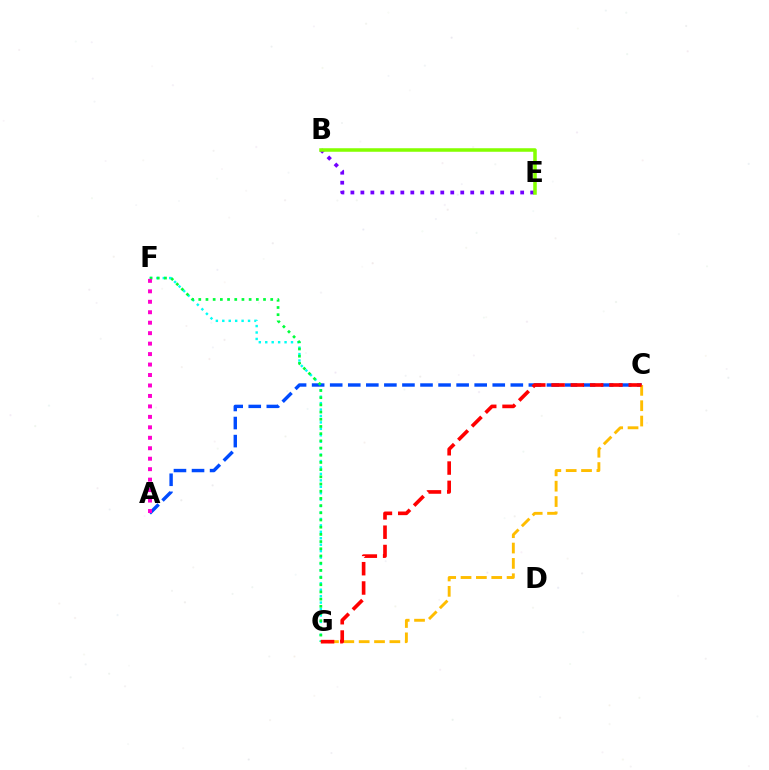{('B', 'E'): [{'color': '#7200ff', 'line_style': 'dotted', 'thickness': 2.71}, {'color': '#84ff00', 'line_style': 'solid', 'thickness': 2.54}], ('F', 'G'): [{'color': '#00fff6', 'line_style': 'dotted', 'thickness': 1.75}, {'color': '#00ff39', 'line_style': 'dotted', 'thickness': 1.95}], ('A', 'C'): [{'color': '#004bff', 'line_style': 'dashed', 'thickness': 2.45}], ('C', 'G'): [{'color': '#ffbd00', 'line_style': 'dashed', 'thickness': 2.09}, {'color': '#ff0000', 'line_style': 'dashed', 'thickness': 2.62}], ('A', 'F'): [{'color': '#ff00cf', 'line_style': 'dotted', 'thickness': 2.84}]}